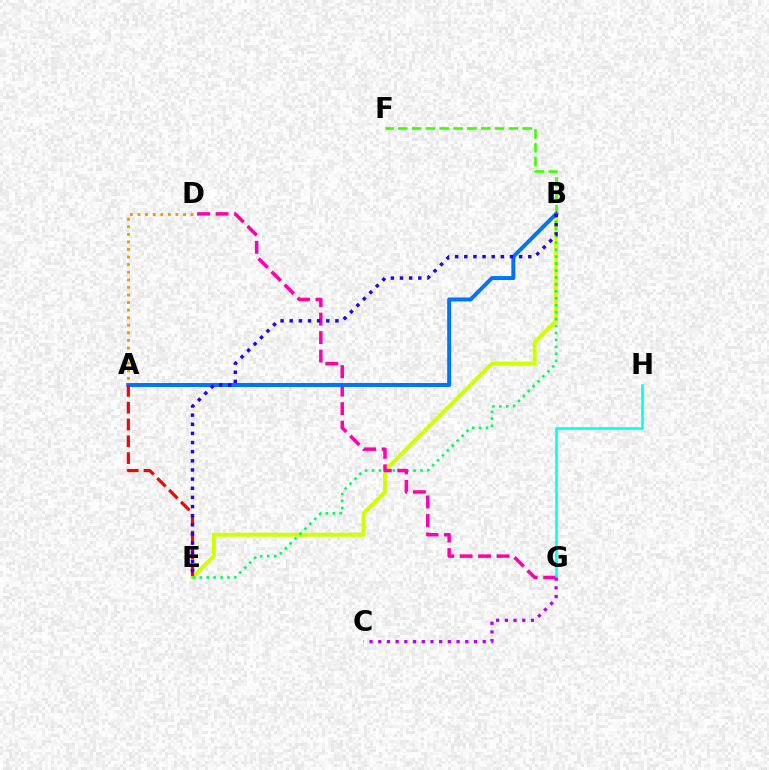{('B', 'E'): [{'color': '#d1ff00', 'line_style': 'solid', 'thickness': 2.85}, {'color': '#00ff5c', 'line_style': 'dotted', 'thickness': 1.89}, {'color': '#2500ff', 'line_style': 'dotted', 'thickness': 2.48}], ('D', 'G'): [{'color': '#ff00ac', 'line_style': 'dashed', 'thickness': 2.51}], ('A', 'D'): [{'color': '#ff9400', 'line_style': 'dotted', 'thickness': 2.06}], ('B', 'F'): [{'color': '#3dff00', 'line_style': 'dashed', 'thickness': 1.88}], ('A', 'B'): [{'color': '#0074ff', 'line_style': 'solid', 'thickness': 2.85}], ('G', 'H'): [{'color': '#00fff6', 'line_style': 'solid', 'thickness': 1.86}], ('C', 'G'): [{'color': '#b900ff', 'line_style': 'dotted', 'thickness': 2.37}], ('A', 'E'): [{'color': '#ff0000', 'line_style': 'dashed', 'thickness': 2.28}]}